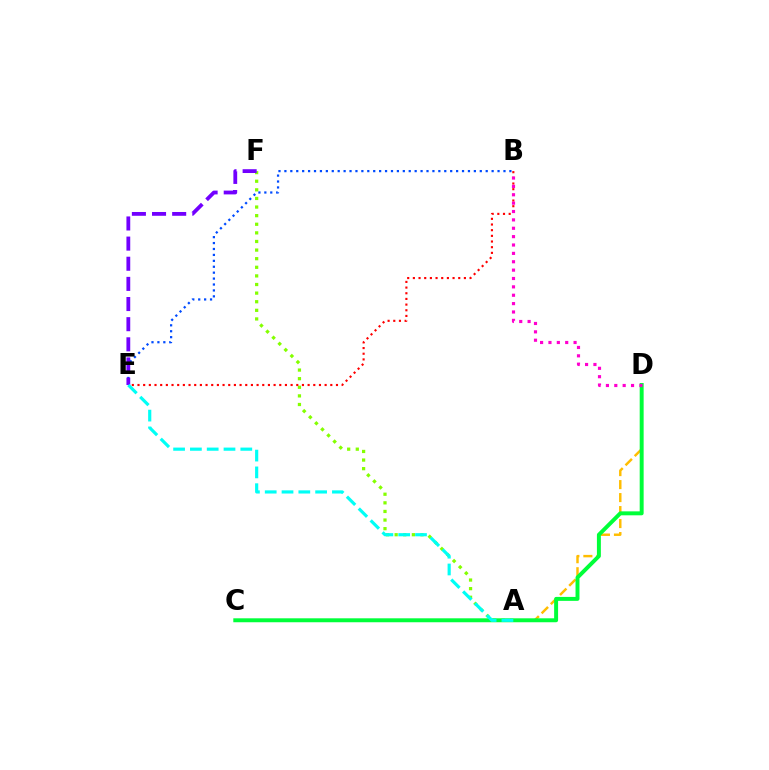{('A', 'D'): [{'color': '#ffbd00', 'line_style': 'dashed', 'thickness': 1.76}], ('A', 'F'): [{'color': '#84ff00', 'line_style': 'dotted', 'thickness': 2.34}], ('B', 'E'): [{'color': '#004bff', 'line_style': 'dotted', 'thickness': 1.61}, {'color': '#ff0000', 'line_style': 'dotted', 'thickness': 1.54}], ('C', 'D'): [{'color': '#00ff39', 'line_style': 'solid', 'thickness': 2.84}], ('E', 'F'): [{'color': '#7200ff', 'line_style': 'dashed', 'thickness': 2.74}], ('B', 'D'): [{'color': '#ff00cf', 'line_style': 'dotted', 'thickness': 2.27}], ('A', 'E'): [{'color': '#00fff6', 'line_style': 'dashed', 'thickness': 2.28}]}